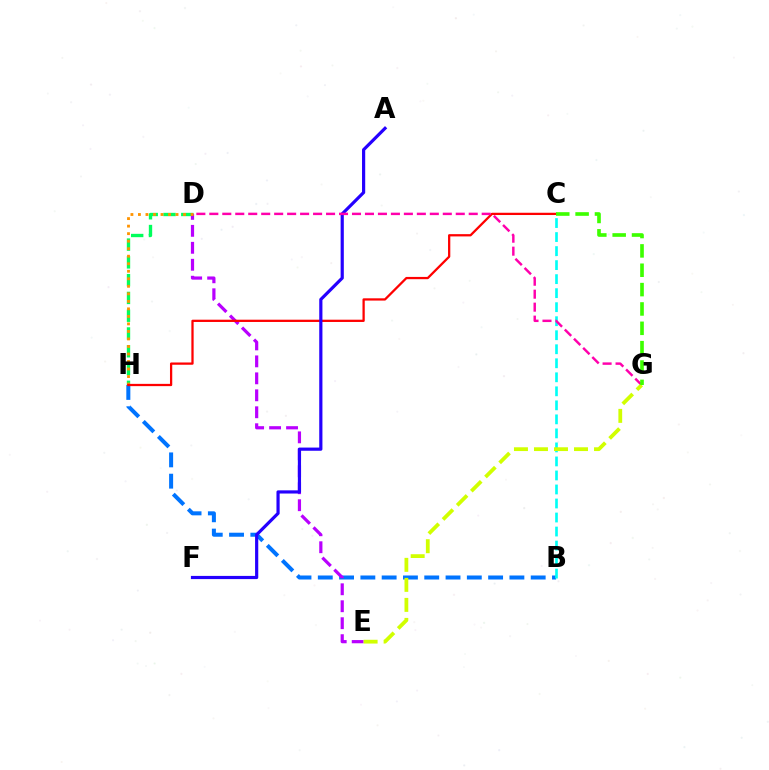{('D', 'H'): [{'color': '#00ff5c', 'line_style': 'dashed', 'thickness': 2.42}, {'color': '#ff9400', 'line_style': 'dotted', 'thickness': 2.04}], ('B', 'H'): [{'color': '#0074ff', 'line_style': 'dashed', 'thickness': 2.89}], ('D', 'E'): [{'color': '#b900ff', 'line_style': 'dashed', 'thickness': 2.3}], ('C', 'H'): [{'color': '#ff0000', 'line_style': 'solid', 'thickness': 1.63}], ('A', 'F'): [{'color': '#2500ff', 'line_style': 'solid', 'thickness': 2.29}], ('B', 'C'): [{'color': '#00fff6', 'line_style': 'dashed', 'thickness': 1.9}], ('D', 'G'): [{'color': '#ff00ac', 'line_style': 'dashed', 'thickness': 1.76}], ('E', 'G'): [{'color': '#d1ff00', 'line_style': 'dashed', 'thickness': 2.72}], ('C', 'G'): [{'color': '#3dff00', 'line_style': 'dashed', 'thickness': 2.63}]}